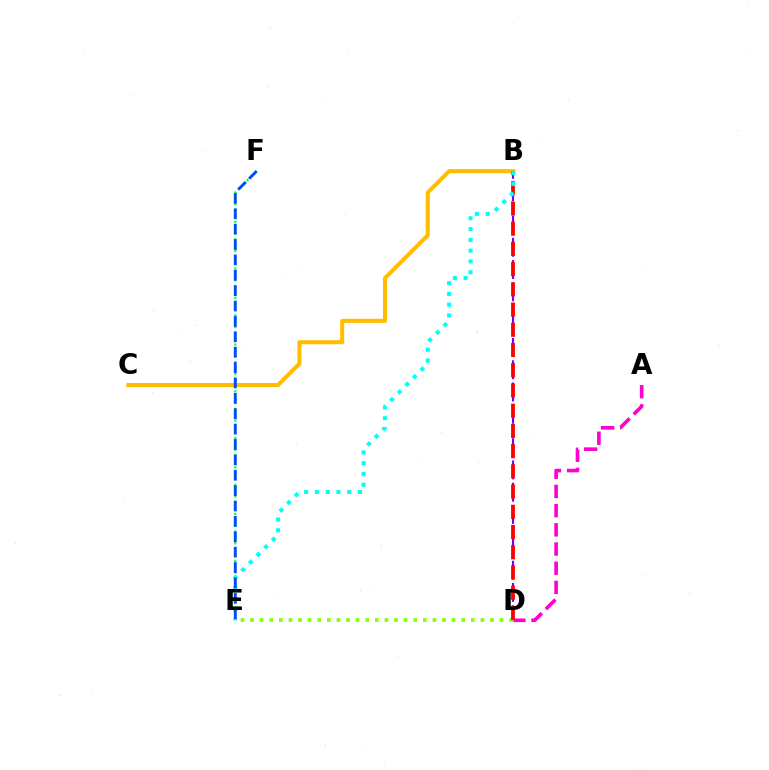{('B', 'D'): [{'color': '#7200ff', 'line_style': 'dashed', 'thickness': 1.51}, {'color': '#ff0000', 'line_style': 'dashed', 'thickness': 2.75}], ('B', 'C'): [{'color': '#ffbd00', 'line_style': 'solid', 'thickness': 2.92}], ('E', 'F'): [{'color': '#00ff39', 'line_style': 'dotted', 'thickness': 1.59}, {'color': '#004bff', 'line_style': 'dashed', 'thickness': 2.09}], ('D', 'E'): [{'color': '#84ff00', 'line_style': 'dotted', 'thickness': 2.61}], ('B', 'E'): [{'color': '#00fff6', 'line_style': 'dotted', 'thickness': 2.93}], ('A', 'D'): [{'color': '#ff00cf', 'line_style': 'dashed', 'thickness': 2.61}]}